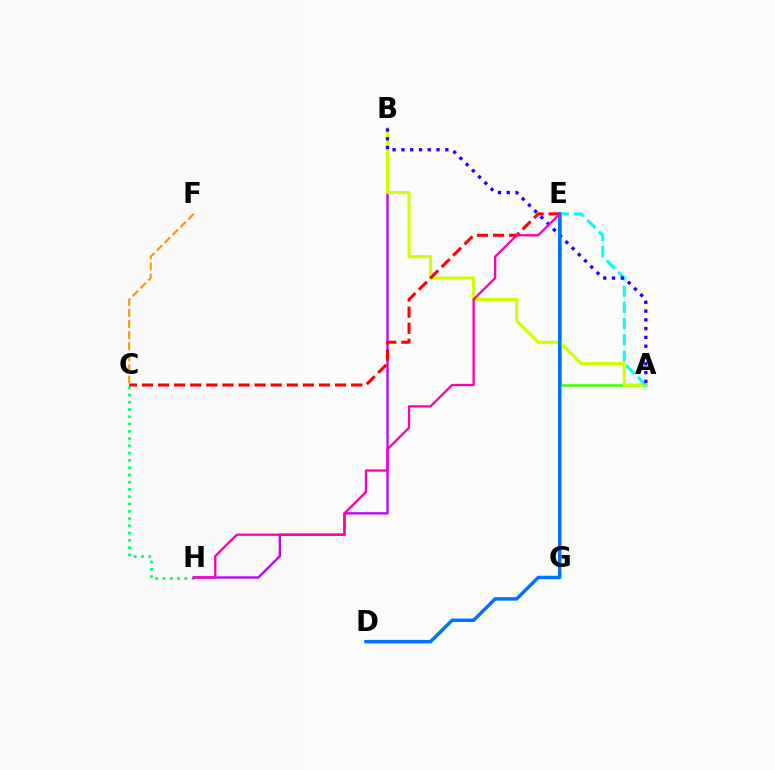{('A', 'E'): [{'color': '#3dff00', 'line_style': 'solid', 'thickness': 1.85}, {'color': '#00fff6', 'line_style': 'dashed', 'thickness': 2.2}], ('C', 'H'): [{'color': '#00ff5c', 'line_style': 'dotted', 'thickness': 1.98}], ('B', 'H'): [{'color': '#b900ff', 'line_style': 'solid', 'thickness': 1.66}], ('A', 'B'): [{'color': '#d1ff00', 'line_style': 'solid', 'thickness': 2.27}, {'color': '#2500ff', 'line_style': 'dotted', 'thickness': 2.39}], ('C', 'E'): [{'color': '#ff0000', 'line_style': 'dashed', 'thickness': 2.19}], ('C', 'F'): [{'color': '#ff9400', 'line_style': 'dashed', 'thickness': 1.51}], ('D', 'E'): [{'color': '#0074ff', 'line_style': 'solid', 'thickness': 2.51}], ('E', 'H'): [{'color': '#ff00ac', 'line_style': 'solid', 'thickness': 1.66}]}